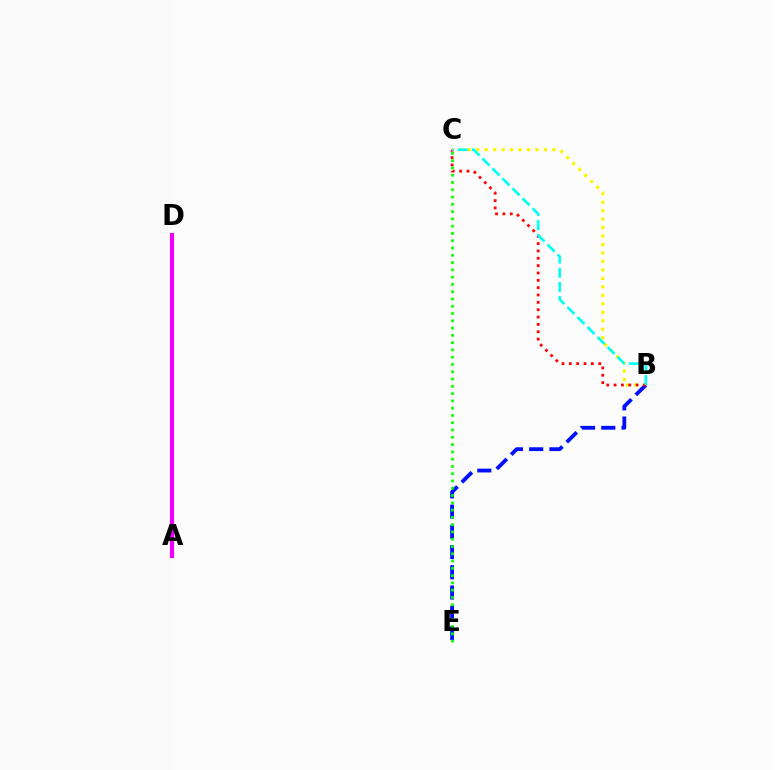{('A', 'D'): [{'color': '#ee00ff', 'line_style': 'solid', 'thickness': 2.99}], ('B', 'C'): [{'color': '#fcf500', 'line_style': 'dotted', 'thickness': 2.3}, {'color': '#ff0000', 'line_style': 'dotted', 'thickness': 2.0}, {'color': '#00fff6', 'line_style': 'dashed', 'thickness': 1.92}], ('B', 'E'): [{'color': '#0010ff', 'line_style': 'dashed', 'thickness': 2.75}], ('C', 'E'): [{'color': '#08ff00', 'line_style': 'dotted', 'thickness': 1.98}]}